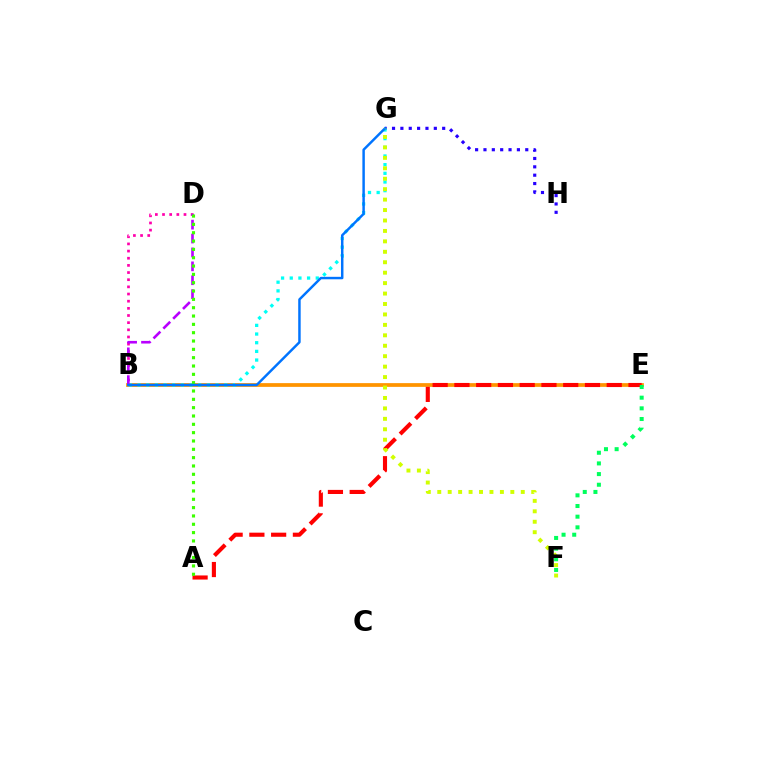{('B', 'E'): [{'color': '#ff9400', 'line_style': 'solid', 'thickness': 2.69}], ('A', 'E'): [{'color': '#ff0000', 'line_style': 'dashed', 'thickness': 2.96}], ('G', 'H'): [{'color': '#2500ff', 'line_style': 'dotted', 'thickness': 2.27}], ('B', 'G'): [{'color': '#00fff6', 'line_style': 'dotted', 'thickness': 2.36}, {'color': '#0074ff', 'line_style': 'solid', 'thickness': 1.77}], ('B', 'D'): [{'color': '#ff00ac', 'line_style': 'dotted', 'thickness': 1.95}, {'color': '#b900ff', 'line_style': 'dashed', 'thickness': 1.89}], ('E', 'F'): [{'color': '#00ff5c', 'line_style': 'dotted', 'thickness': 2.9}], ('A', 'D'): [{'color': '#3dff00', 'line_style': 'dotted', 'thickness': 2.26}], ('F', 'G'): [{'color': '#d1ff00', 'line_style': 'dotted', 'thickness': 2.84}]}